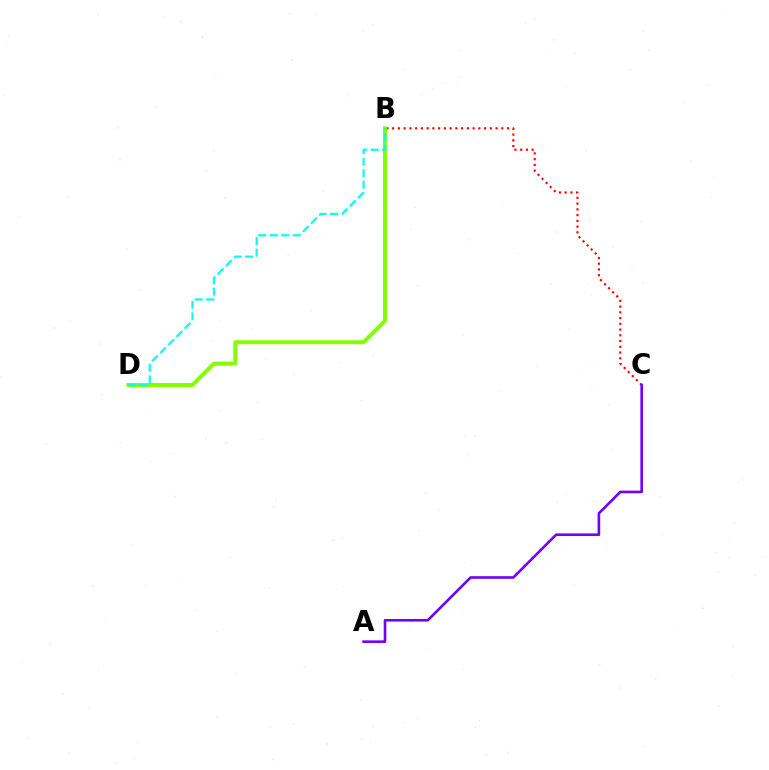{('B', 'C'): [{'color': '#ff0000', 'line_style': 'dotted', 'thickness': 1.56}], ('B', 'D'): [{'color': '#84ff00', 'line_style': 'solid', 'thickness': 2.87}, {'color': '#00fff6', 'line_style': 'dashed', 'thickness': 1.57}], ('A', 'C'): [{'color': '#7200ff', 'line_style': 'solid', 'thickness': 1.89}]}